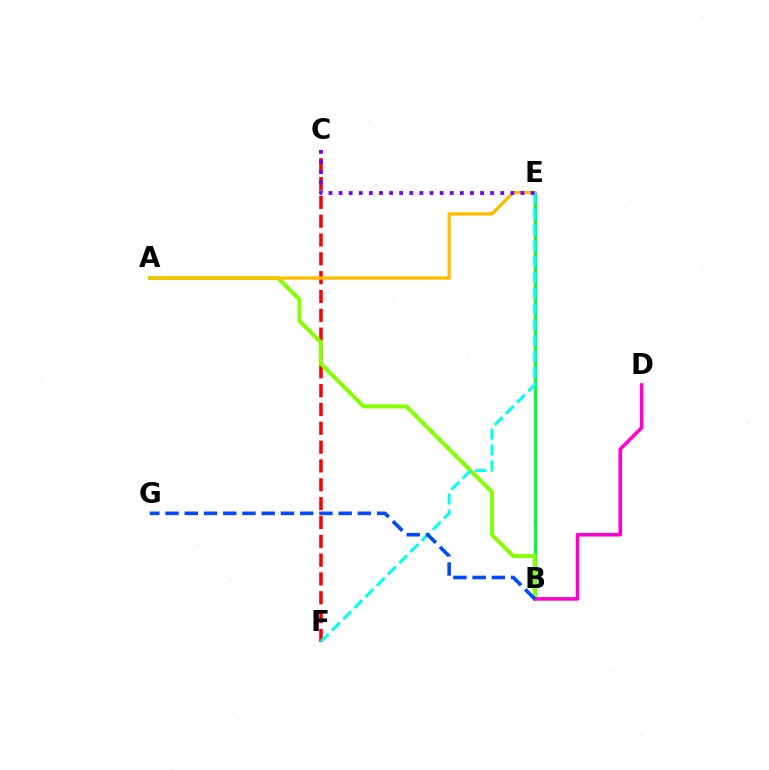{('C', 'F'): [{'color': '#ff0000', 'line_style': 'dashed', 'thickness': 2.56}], ('B', 'E'): [{'color': '#00ff39', 'line_style': 'solid', 'thickness': 2.33}], ('A', 'B'): [{'color': '#84ff00', 'line_style': 'solid', 'thickness': 2.86}], ('B', 'D'): [{'color': '#ff00cf', 'line_style': 'solid', 'thickness': 2.58}], ('A', 'E'): [{'color': '#ffbd00', 'line_style': 'solid', 'thickness': 2.39}], ('E', 'F'): [{'color': '#00fff6', 'line_style': 'dashed', 'thickness': 2.15}], ('B', 'G'): [{'color': '#004bff', 'line_style': 'dashed', 'thickness': 2.61}], ('C', 'E'): [{'color': '#7200ff', 'line_style': 'dotted', 'thickness': 2.75}]}